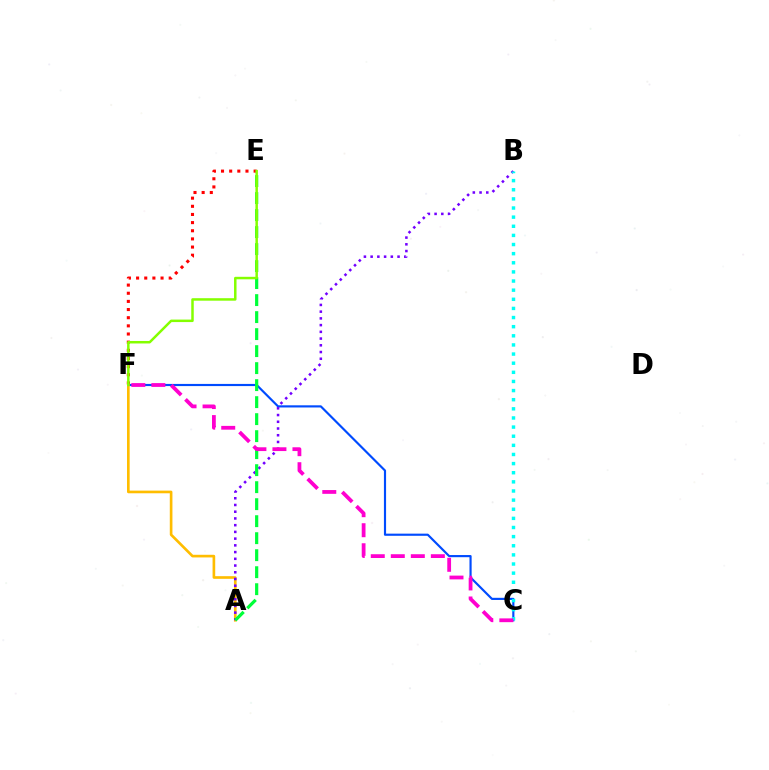{('C', 'F'): [{'color': '#004bff', 'line_style': 'solid', 'thickness': 1.55}, {'color': '#ff00cf', 'line_style': 'dashed', 'thickness': 2.72}], ('E', 'F'): [{'color': '#ff0000', 'line_style': 'dotted', 'thickness': 2.21}, {'color': '#84ff00', 'line_style': 'solid', 'thickness': 1.79}], ('A', 'F'): [{'color': '#ffbd00', 'line_style': 'solid', 'thickness': 1.91}], ('A', 'B'): [{'color': '#7200ff', 'line_style': 'dotted', 'thickness': 1.83}], ('B', 'C'): [{'color': '#00fff6', 'line_style': 'dotted', 'thickness': 2.48}], ('A', 'E'): [{'color': '#00ff39', 'line_style': 'dashed', 'thickness': 2.31}]}